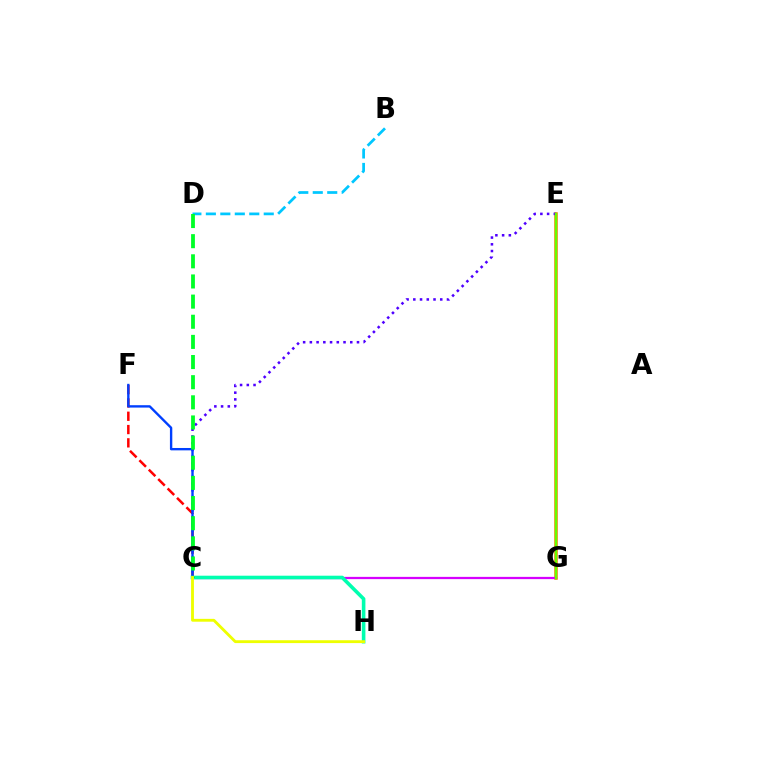{('E', 'G'): [{'color': '#ff8800', 'line_style': 'solid', 'thickness': 2.52}, {'color': '#ff00a0', 'line_style': 'solid', 'thickness': 1.55}, {'color': '#66ff00', 'line_style': 'solid', 'thickness': 1.72}], ('B', 'D'): [{'color': '#00c7ff', 'line_style': 'dashed', 'thickness': 1.97}], ('C', 'F'): [{'color': '#ff0000', 'line_style': 'dashed', 'thickness': 1.81}, {'color': '#003fff', 'line_style': 'solid', 'thickness': 1.71}], ('C', 'E'): [{'color': '#4f00ff', 'line_style': 'dotted', 'thickness': 1.83}], ('C', 'G'): [{'color': '#d600ff', 'line_style': 'solid', 'thickness': 1.62}], ('C', 'H'): [{'color': '#00ffaf', 'line_style': 'solid', 'thickness': 2.59}, {'color': '#eeff00', 'line_style': 'solid', 'thickness': 2.05}], ('C', 'D'): [{'color': '#00ff27', 'line_style': 'dashed', 'thickness': 2.74}]}